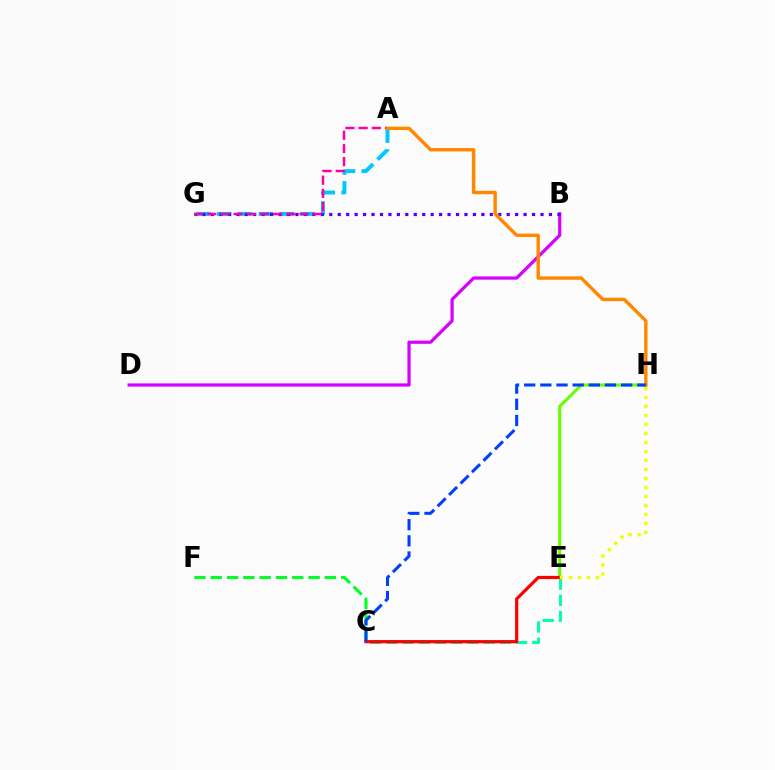{('B', 'D'): [{'color': '#d600ff', 'line_style': 'solid', 'thickness': 2.32}], ('A', 'G'): [{'color': '#00c7ff', 'line_style': 'dashed', 'thickness': 2.83}, {'color': '#ff00a0', 'line_style': 'dashed', 'thickness': 1.79}], ('C', 'E'): [{'color': '#00ffaf', 'line_style': 'dashed', 'thickness': 2.2}, {'color': '#ff0000', 'line_style': 'solid', 'thickness': 2.32}], ('E', 'H'): [{'color': '#66ff00', 'line_style': 'solid', 'thickness': 2.22}, {'color': '#eeff00', 'line_style': 'dotted', 'thickness': 2.44}], ('C', 'F'): [{'color': '#00ff27', 'line_style': 'dashed', 'thickness': 2.21}], ('B', 'G'): [{'color': '#4f00ff', 'line_style': 'dotted', 'thickness': 2.3}], ('A', 'H'): [{'color': '#ff8800', 'line_style': 'solid', 'thickness': 2.46}], ('C', 'H'): [{'color': '#003fff', 'line_style': 'dashed', 'thickness': 2.2}]}